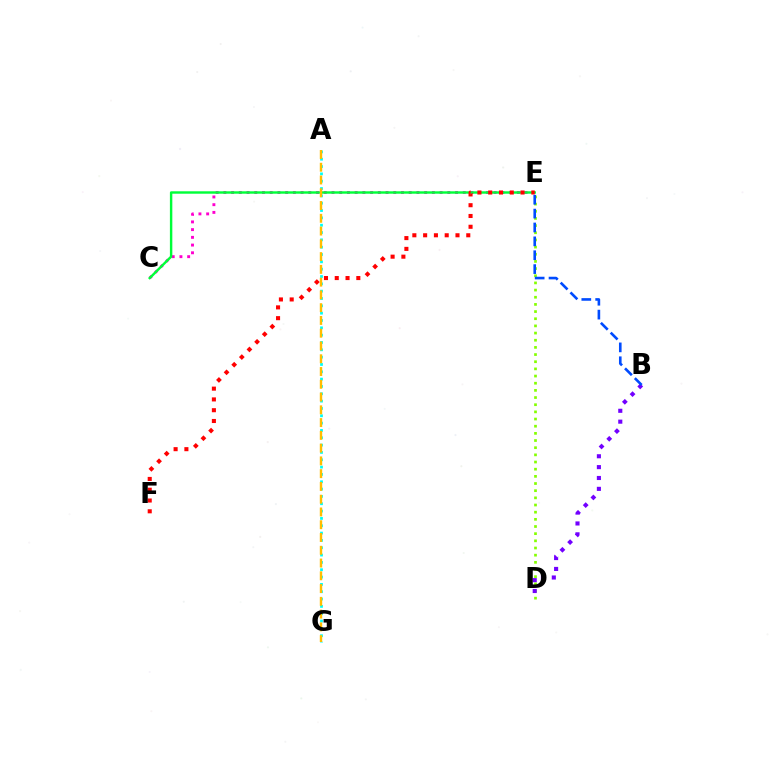{('C', 'E'): [{'color': '#ff00cf', 'line_style': 'dotted', 'thickness': 2.1}, {'color': '#00ff39', 'line_style': 'solid', 'thickness': 1.75}], ('D', 'E'): [{'color': '#84ff00', 'line_style': 'dotted', 'thickness': 1.95}], ('B', 'D'): [{'color': '#7200ff', 'line_style': 'dotted', 'thickness': 2.95}], ('A', 'G'): [{'color': '#00fff6', 'line_style': 'dotted', 'thickness': 1.99}, {'color': '#ffbd00', 'line_style': 'dashed', 'thickness': 1.73}], ('B', 'E'): [{'color': '#004bff', 'line_style': 'dashed', 'thickness': 1.89}], ('E', 'F'): [{'color': '#ff0000', 'line_style': 'dotted', 'thickness': 2.93}]}